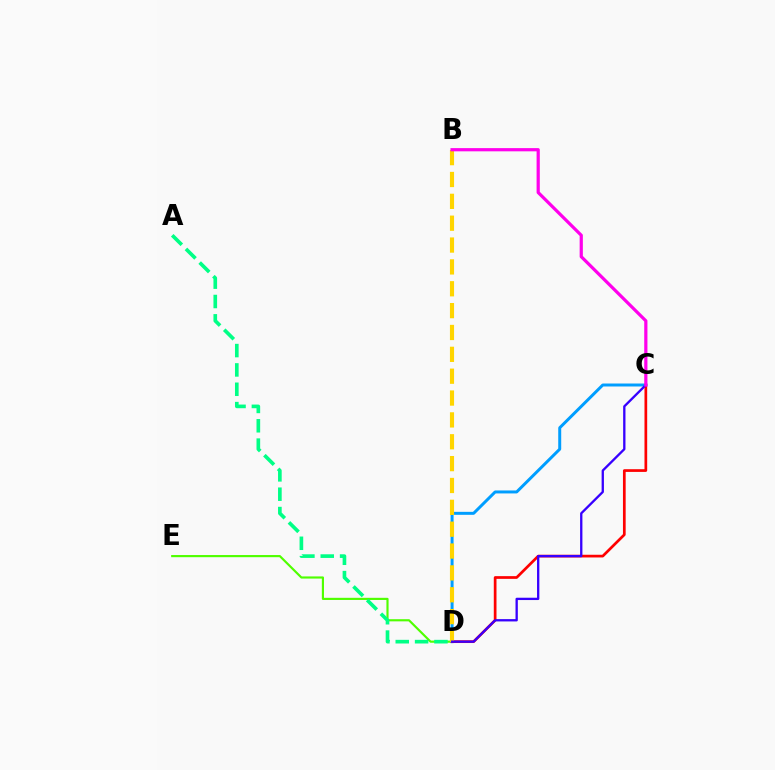{('D', 'E'): [{'color': '#4fff00', 'line_style': 'solid', 'thickness': 1.55}], ('C', 'D'): [{'color': '#009eff', 'line_style': 'solid', 'thickness': 2.14}, {'color': '#ff0000', 'line_style': 'solid', 'thickness': 1.95}, {'color': '#3700ff', 'line_style': 'solid', 'thickness': 1.67}], ('B', 'D'): [{'color': '#ffd500', 'line_style': 'dashed', 'thickness': 2.97}], ('B', 'C'): [{'color': '#ff00ed', 'line_style': 'solid', 'thickness': 2.31}], ('A', 'D'): [{'color': '#00ff86', 'line_style': 'dashed', 'thickness': 2.63}]}